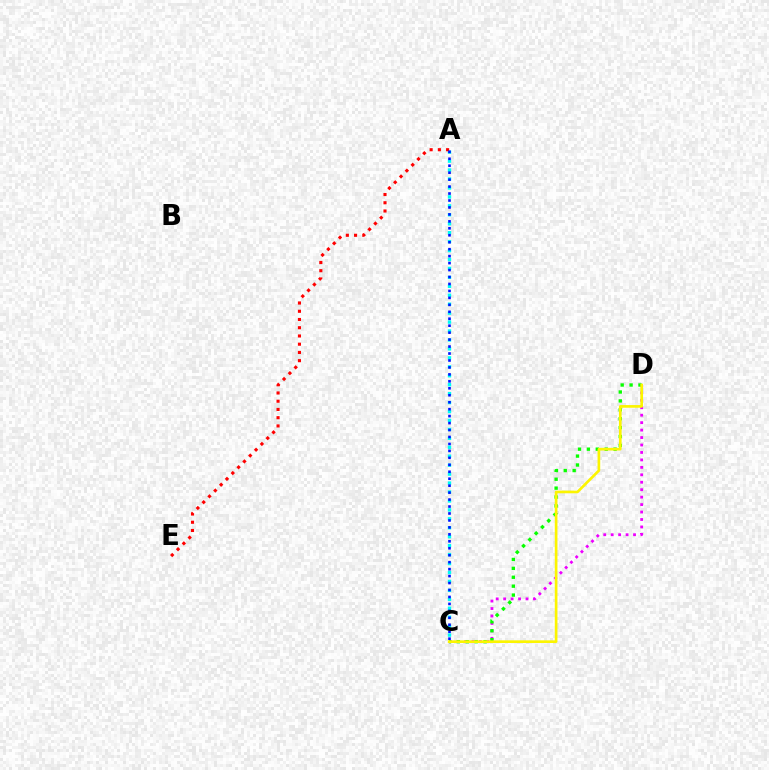{('A', 'C'): [{'color': '#00fff6', 'line_style': 'dotted', 'thickness': 2.43}, {'color': '#0010ff', 'line_style': 'dotted', 'thickness': 1.89}], ('C', 'D'): [{'color': '#ee00ff', 'line_style': 'dotted', 'thickness': 2.02}, {'color': '#08ff00', 'line_style': 'dotted', 'thickness': 2.42}, {'color': '#fcf500', 'line_style': 'solid', 'thickness': 1.92}], ('A', 'E'): [{'color': '#ff0000', 'line_style': 'dotted', 'thickness': 2.24}]}